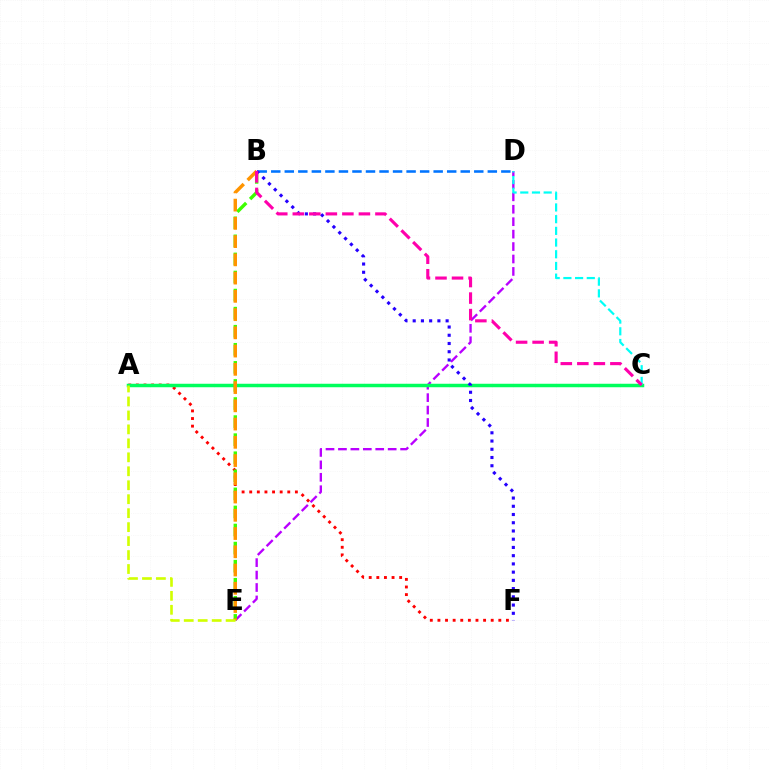{('D', 'E'): [{'color': '#b900ff', 'line_style': 'dashed', 'thickness': 1.69}], ('A', 'F'): [{'color': '#ff0000', 'line_style': 'dotted', 'thickness': 2.07}], ('A', 'C'): [{'color': '#00ff5c', 'line_style': 'solid', 'thickness': 2.51}], ('C', 'D'): [{'color': '#00fff6', 'line_style': 'dashed', 'thickness': 1.59}], ('B', 'E'): [{'color': '#3dff00', 'line_style': 'dashed', 'thickness': 2.46}, {'color': '#ff9400', 'line_style': 'dashed', 'thickness': 2.48}], ('B', 'D'): [{'color': '#0074ff', 'line_style': 'dashed', 'thickness': 1.84}], ('A', 'E'): [{'color': '#d1ff00', 'line_style': 'dashed', 'thickness': 1.9}], ('B', 'F'): [{'color': '#2500ff', 'line_style': 'dotted', 'thickness': 2.24}], ('B', 'C'): [{'color': '#ff00ac', 'line_style': 'dashed', 'thickness': 2.25}]}